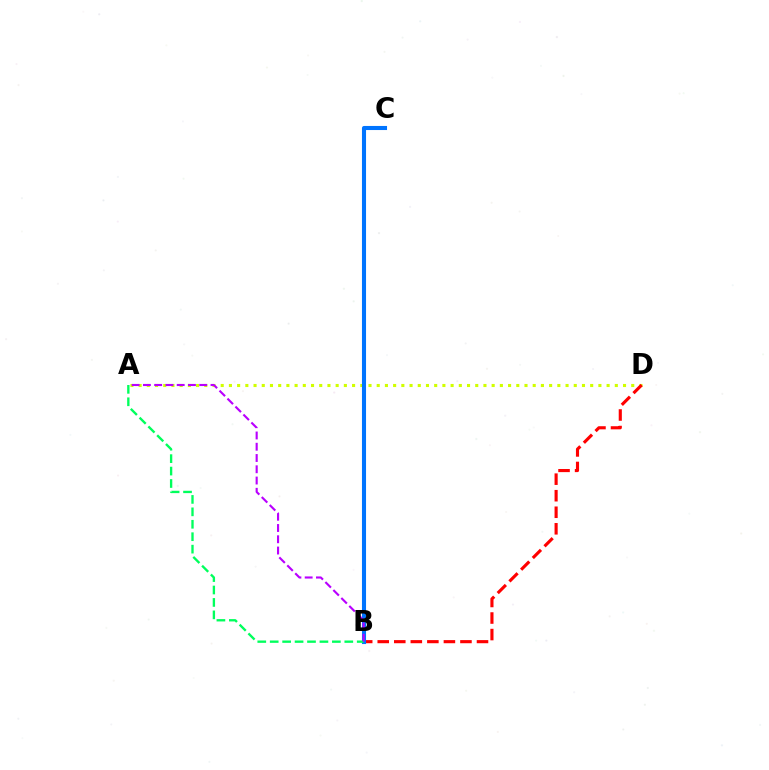{('A', 'D'): [{'color': '#d1ff00', 'line_style': 'dotted', 'thickness': 2.23}], ('B', 'D'): [{'color': '#ff0000', 'line_style': 'dashed', 'thickness': 2.25}], ('B', 'C'): [{'color': '#0074ff', 'line_style': 'solid', 'thickness': 2.94}], ('A', 'B'): [{'color': '#00ff5c', 'line_style': 'dashed', 'thickness': 1.69}, {'color': '#b900ff', 'line_style': 'dashed', 'thickness': 1.53}]}